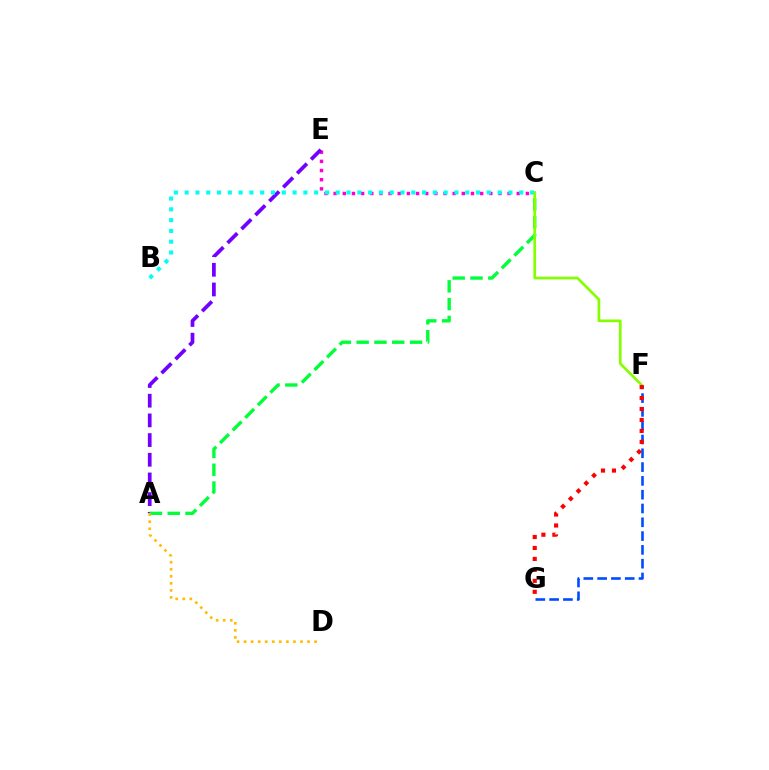{('C', 'E'): [{'color': '#ff00cf', 'line_style': 'dotted', 'thickness': 2.49}], ('A', 'E'): [{'color': '#7200ff', 'line_style': 'dashed', 'thickness': 2.67}], ('B', 'C'): [{'color': '#00fff6', 'line_style': 'dotted', 'thickness': 2.93}], ('F', 'G'): [{'color': '#004bff', 'line_style': 'dashed', 'thickness': 1.87}, {'color': '#ff0000', 'line_style': 'dotted', 'thickness': 2.98}], ('A', 'C'): [{'color': '#00ff39', 'line_style': 'dashed', 'thickness': 2.42}], ('C', 'F'): [{'color': '#84ff00', 'line_style': 'solid', 'thickness': 1.93}], ('A', 'D'): [{'color': '#ffbd00', 'line_style': 'dotted', 'thickness': 1.91}]}